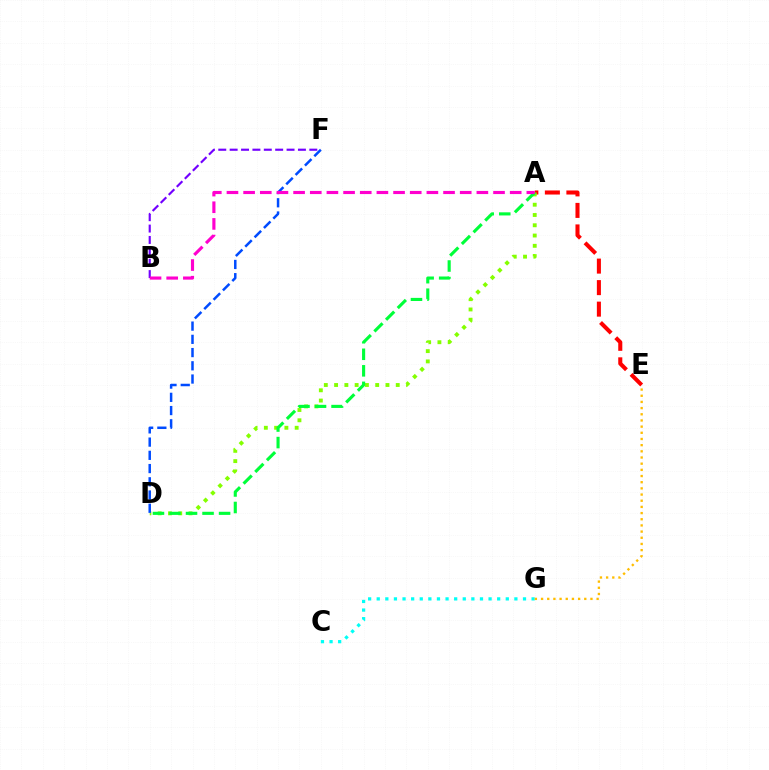{('C', 'G'): [{'color': '#00fff6', 'line_style': 'dotted', 'thickness': 2.34}], ('A', 'E'): [{'color': '#ff0000', 'line_style': 'dashed', 'thickness': 2.92}], ('B', 'F'): [{'color': '#7200ff', 'line_style': 'dashed', 'thickness': 1.55}], ('A', 'D'): [{'color': '#84ff00', 'line_style': 'dotted', 'thickness': 2.79}, {'color': '#00ff39', 'line_style': 'dashed', 'thickness': 2.25}], ('E', 'G'): [{'color': '#ffbd00', 'line_style': 'dotted', 'thickness': 1.68}], ('D', 'F'): [{'color': '#004bff', 'line_style': 'dashed', 'thickness': 1.8}], ('A', 'B'): [{'color': '#ff00cf', 'line_style': 'dashed', 'thickness': 2.26}]}